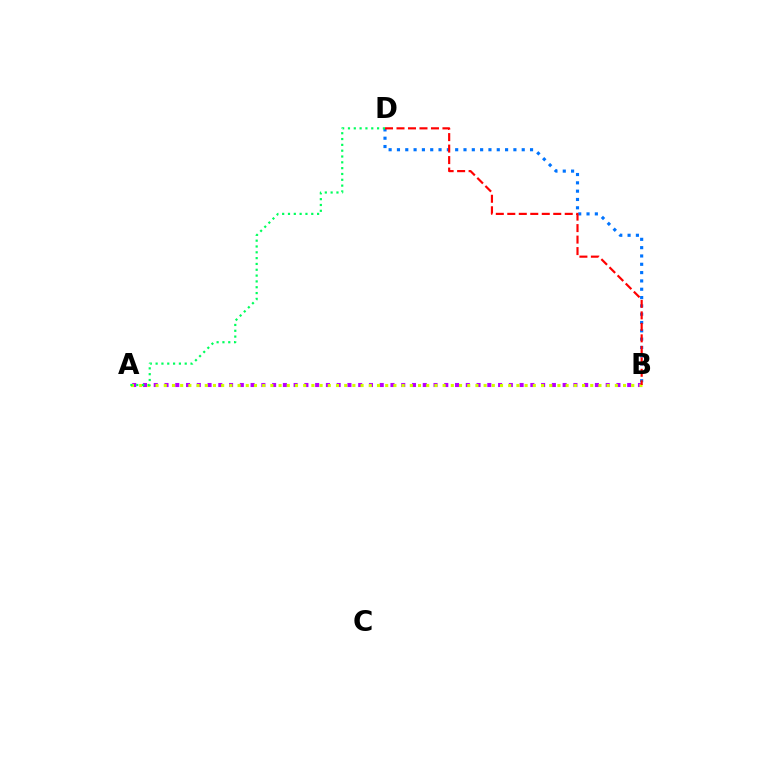{('B', 'D'): [{'color': '#0074ff', 'line_style': 'dotted', 'thickness': 2.26}, {'color': '#ff0000', 'line_style': 'dashed', 'thickness': 1.56}], ('A', 'B'): [{'color': '#b900ff', 'line_style': 'dotted', 'thickness': 2.92}, {'color': '#d1ff00', 'line_style': 'dotted', 'thickness': 2.23}], ('A', 'D'): [{'color': '#00ff5c', 'line_style': 'dotted', 'thickness': 1.58}]}